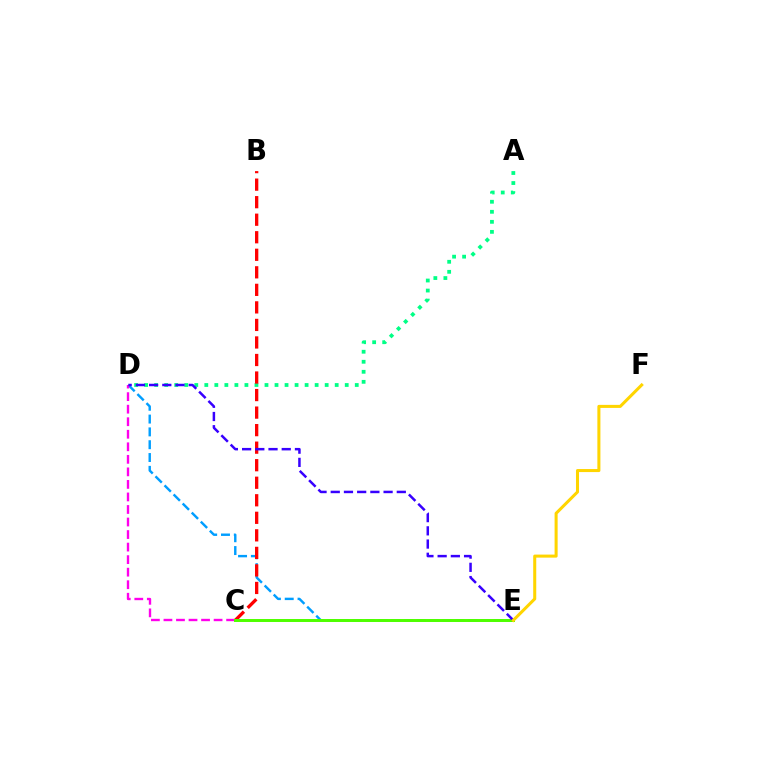{('D', 'E'): [{'color': '#009eff', 'line_style': 'dashed', 'thickness': 1.74}, {'color': '#3700ff', 'line_style': 'dashed', 'thickness': 1.79}], ('A', 'D'): [{'color': '#00ff86', 'line_style': 'dotted', 'thickness': 2.73}], ('C', 'D'): [{'color': '#ff00ed', 'line_style': 'dashed', 'thickness': 1.7}], ('B', 'C'): [{'color': '#ff0000', 'line_style': 'dashed', 'thickness': 2.38}], ('C', 'E'): [{'color': '#4fff00', 'line_style': 'solid', 'thickness': 2.14}], ('E', 'F'): [{'color': '#ffd500', 'line_style': 'solid', 'thickness': 2.19}]}